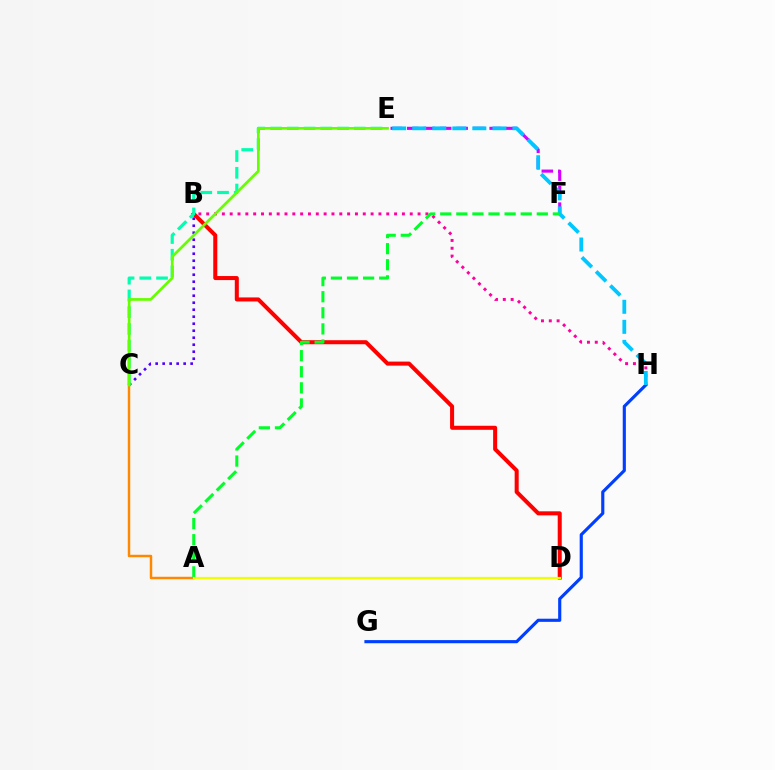{('A', 'C'): [{'color': '#ff8800', 'line_style': 'solid', 'thickness': 1.78}], ('B', 'D'): [{'color': '#ff0000', 'line_style': 'solid', 'thickness': 2.9}], ('G', 'H'): [{'color': '#003fff', 'line_style': 'solid', 'thickness': 2.26}], ('B', 'H'): [{'color': '#ff00a0', 'line_style': 'dotted', 'thickness': 2.13}], ('B', 'C'): [{'color': '#4f00ff', 'line_style': 'dotted', 'thickness': 1.9}], ('C', 'E'): [{'color': '#00ffaf', 'line_style': 'dashed', 'thickness': 2.27}, {'color': '#66ff00', 'line_style': 'solid', 'thickness': 1.95}], ('E', 'F'): [{'color': '#d600ff', 'line_style': 'dashed', 'thickness': 2.24}], ('E', 'H'): [{'color': '#00c7ff', 'line_style': 'dashed', 'thickness': 2.72}], ('A', 'F'): [{'color': '#00ff27', 'line_style': 'dashed', 'thickness': 2.19}], ('A', 'D'): [{'color': '#eeff00', 'line_style': 'solid', 'thickness': 1.59}]}